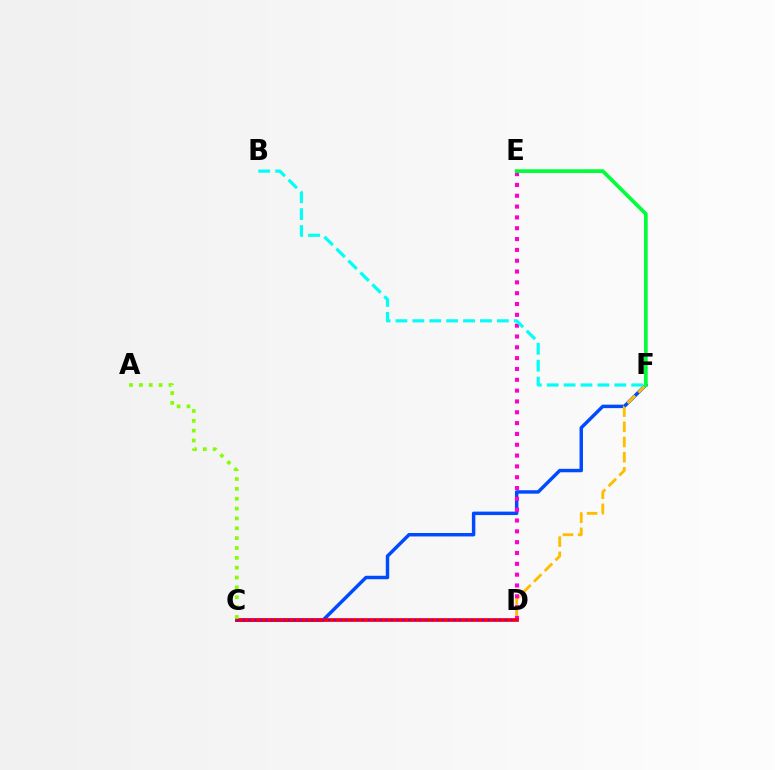{('C', 'F'): [{'color': '#004bff', 'line_style': 'solid', 'thickness': 2.49}], ('D', 'F'): [{'color': '#ffbd00', 'line_style': 'dashed', 'thickness': 2.06}], ('D', 'E'): [{'color': '#ff00cf', 'line_style': 'dotted', 'thickness': 2.94}], ('C', 'D'): [{'color': '#ff0000', 'line_style': 'solid', 'thickness': 2.68}, {'color': '#7200ff', 'line_style': 'dotted', 'thickness': 1.55}], ('B', 'F'): [{'color': '#00fff6', 'line_style': 'dashed', 'thickness': 2.3}], ('A', 'C'): [{'color': '#84ff00', 'line_style': 'dotted', 'thickness': 2.68}], ('E', 'F'): [{'color': '#00ff39', 'line_style': 'solid', 'thickness': 2.68}]}